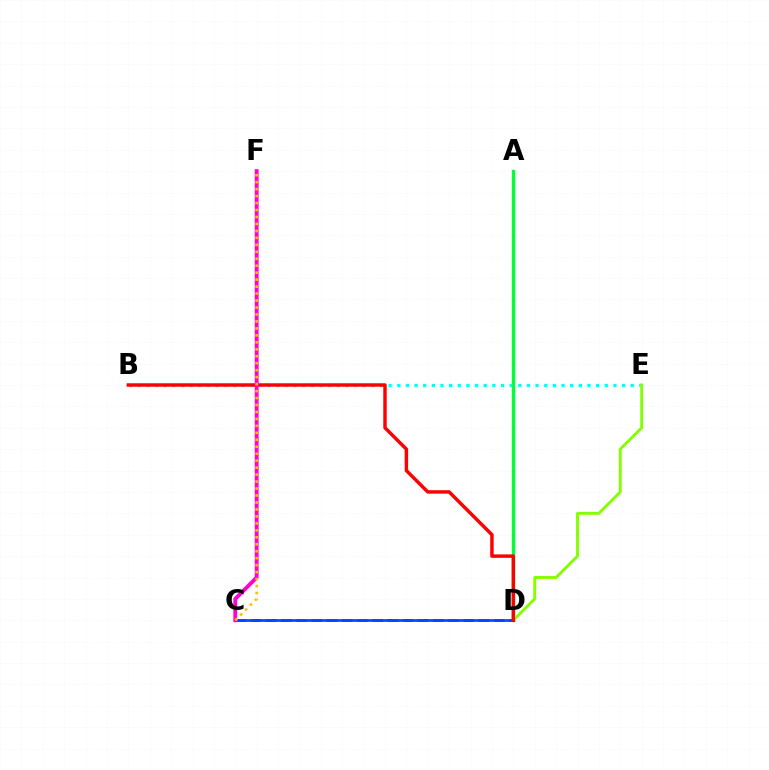{('B', 'E'): [{'color': '#00fff6', 'line_style': 'dotted', 'thickness': 2.35}], ('A', 'D'): [{'color': '#00ff39', 'line_style': 'solid', 'thickness': 2.42}], ('C', 'D'): [{'color': '#7200ff', 'line_style': 'dashed', 'thickness': 2.06}, {'color': '#004bff', 'line_style': 'solid', 'thickness': 1.96}], ('D', 'E'): [{'color': '#84ff00', 'line_style': 'solid', 'thickness': 2.09}], ('B', 'D'): [{'color': '#ff0000', 'line_style': 'solid', 'thickness': 2.48}], ('C', 'F'): [{'color': '#ff00cf', 'line_style': 'solid', 'thickness': 2.78}, {'color': '#ffbd00', 'line_style': 'dotted', 'thickness': 1.89}]}